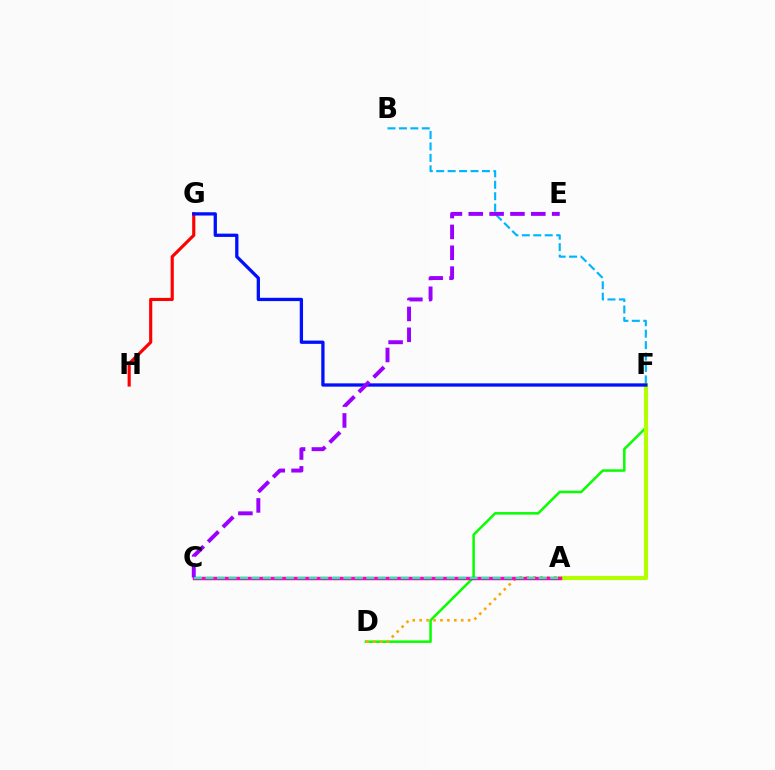{('D', 'F'): [{'color': '#08ff00', 'line_style': 'solid', 'thickness': 1.81}], ('G', 'H'): [{'color': '#ff0000', 'line_style': 'solid', 'thickness': 2.26}], ('B', 'F'): [{'color': '#00b5ff', 'line_style': 'dashed', 'thickness': 1.55}], ('A', 'D'): [{'color': '#ffa500', 'line_style': 'dotted', 'thickness': 1.88}], ('A', 'F'): [{'color': '#b3ff00', 'line_style': 'solid', 'thickness': 2.99}], ('F', 'G'): [{'color': '#0010ff', 'line_style': 'solid', 'thickness': 2.37}], ('A', 'C'): [{'color': '#ff00bd', 'line_style': 'solid', 'thickness': 2.5}, {'color': '#00ff9d', 'line_style': 'dashed', 'thickness': 1.56}], ('C', 'E'): [{'color': '#9b00ff', 'line_style': 'dashed', 'thickness': 2.83}]}